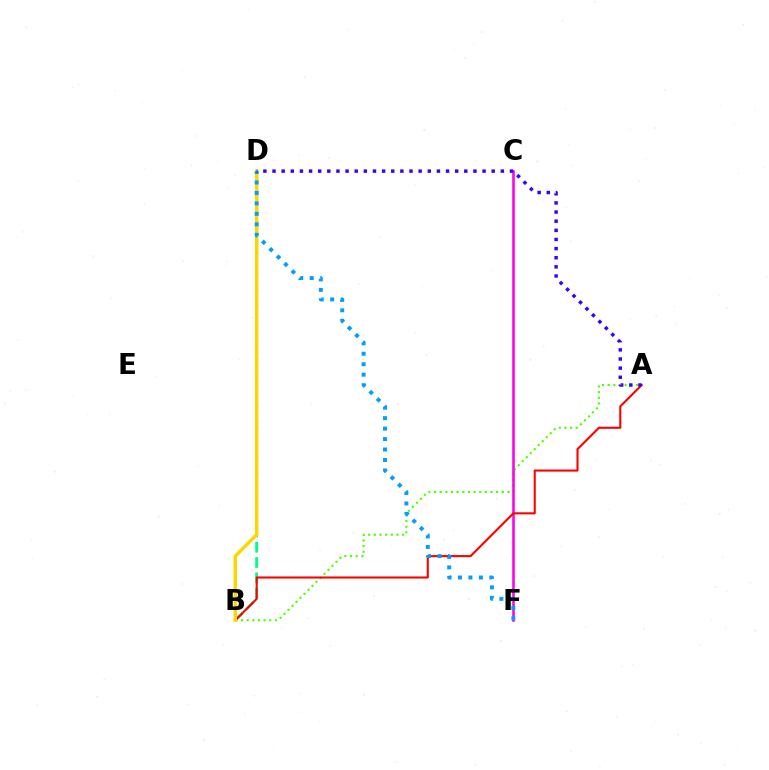{('B', 'D'): [{'color': '#00ff86', 'line_style': 'dashed', 'thickness': 2.08}, {'color': '#ffd500', 'line_style': 'solid', 'thickness': 2.47}], ('A', 'B'): [{'color': '#4fff00', 'line_style': 'dotted', 'thickness': 1.54}, {'color': '#ff0000', 'line_style': 'solid', 'thickness': 1.51}], ('C', 'F'): [{'color': '#ff00ed', 'line_style': 'solid', 'thickness': 1.85}], ('D', 'F'): [{'color': '#009eff', 'line_style': 'dotted', 'thickness': 2.84}], ('A', 'D'): [{'color': '#3700ff', 'line_style': 'dotted', 'thickness': 2.48}]}